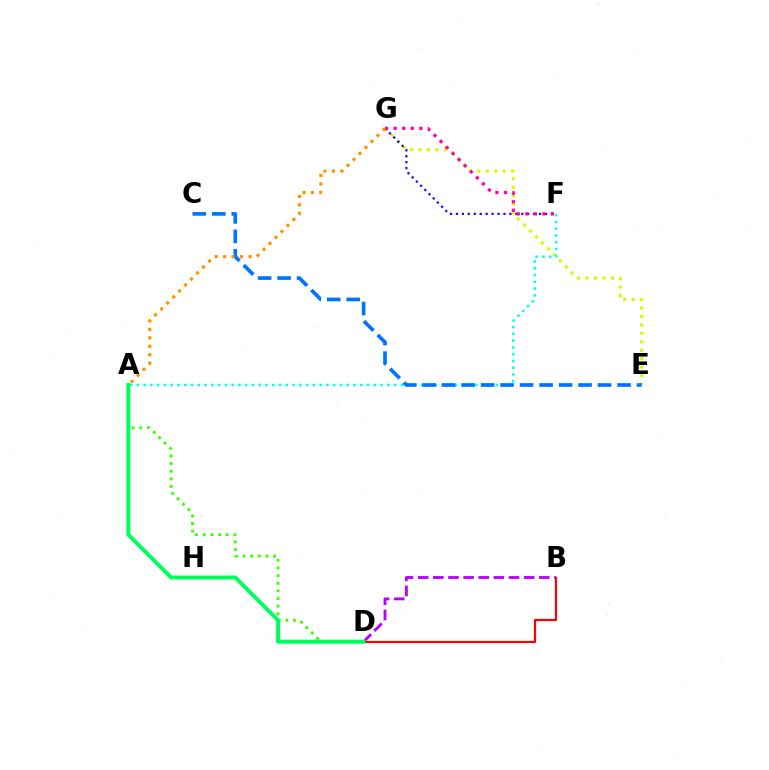{('A', 'D'): [{'color': '#3dff00', 'line_style': 'dotted', 'thickness': 2.08}, {'color': '#00ff5c', 'line_style': 'solid', 'thickness': 2.86}], ('B', 'D'): [{'color': '#ff0000', 'line_style': 'solid', 'thickness': 1.59}, {'color': '#b900ff', 'line_style': 'dashed', 'thickness': 2.06}], ('E', 'G'): [{'color': '#d1ff00', 'line_style': 'dotted', 'thickness': 2.3}], ('A', 'F'): [{'color': '#00fff6', 'line_style': 'dotted', 'thickness': 1.84}], ('C', 'E'): [{'color': '#0074ff', 'line_style': 'dashed', 'thickness': 2.65}], ('F', 'G'): [{'color': '#2500ff', 'line_style': 'dotted', 'thickness': 1.61}, {'color': '#ff00ac', 'line_style': 'dotted', 'thickness': 2.32}], ('A', 'G'): [{'color': '#ff9400', 'line_style': 'dotted', 'thickness': 2.3}]}